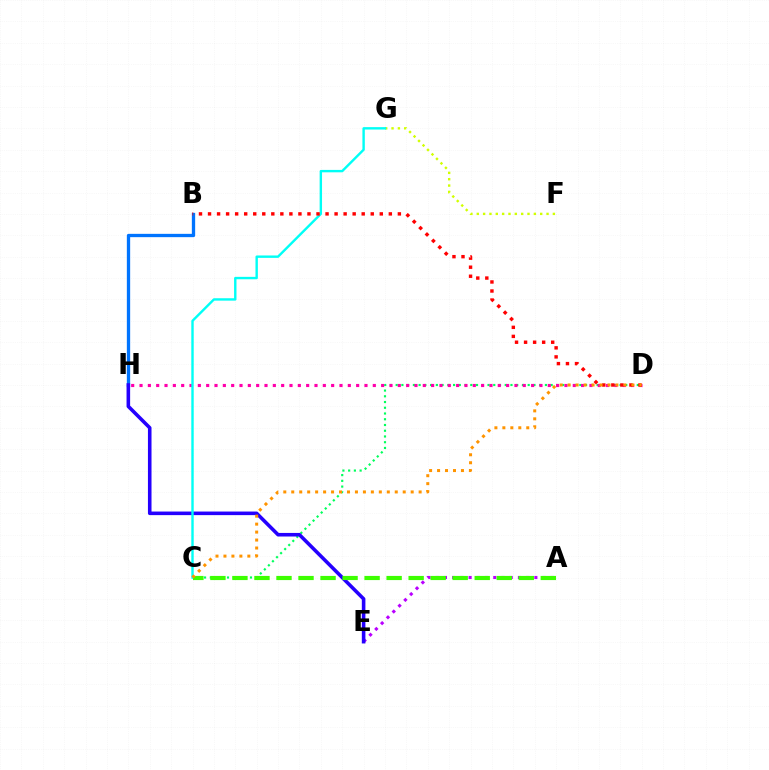{('F', 'G'): [{'color': '#d1ff00', 'line_style': 'dotted', 'thickness': 1.72}], ('C', 'D'): [{'color': '#00ff5c', 'line_style': 'dotted', 'thickness': 1.56}, {'color': '#ff9400', 'line_style': 'dotted', 'thickness': 2.16}], ('B', 'H'): [{'color': '#0074ff', 'line_style': 'solid', 'thickness': 2.38}], ('A', 'E'): [{'color': '#b900ff', 'line_style': 'dotted', 'thickness': 2.23}], ('D', 'H'): [{'color': '#ff00ac', 'line_style': 'dotted', 'thickness': 2.26}], ('E', 'H'): [{'color': '#2500ff', 'line_style': 'solid', 'thickness': 2.58}], ('C', 'G'): [{'color': '#00fff6', 'line_style': 'solid', 'thickness': 1.73}], ('B', 'D'): [{'color': '#ff0000', 'line_style': 'dotted', 'thickness': 2.46}], ('A', 'C'): [{'color': '#3dff00', 'line_style': 'dashed', 'thickness': 2.99}]}